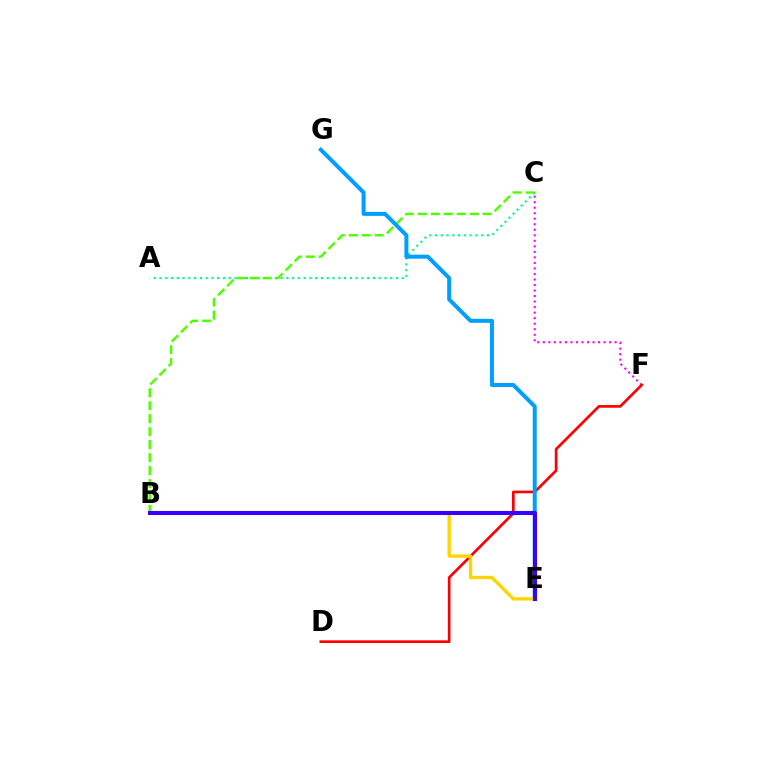{('A', 'C'): [{'color': '#00ff86', 'line_style': 'dotted', 'thickness': 1.57}], ('B', 'C'): [{'color': '#4fff00', 'line_style': 'dashed', 'thickness': 1.76}], ('C', 'F'): [{'color': '#ff00ed', 'line_style': 'dotted', 'thickness': 1.5}], ('D', 'F'): [{'color': '#ff0000', 'line_style': 'solid', 'thickness': 1.94}], ('E', 'G'): [{'color': '#009eff', 'line_style': 'solid', 'thickness': 2.87}], ('B', 'E'): [{'color': '#ffd500', 'line_style': 'solid', 'thickness': 2.4}, {'color': '#3700ff', 'line_style': 'solid', 'thickness': 2.92}]}